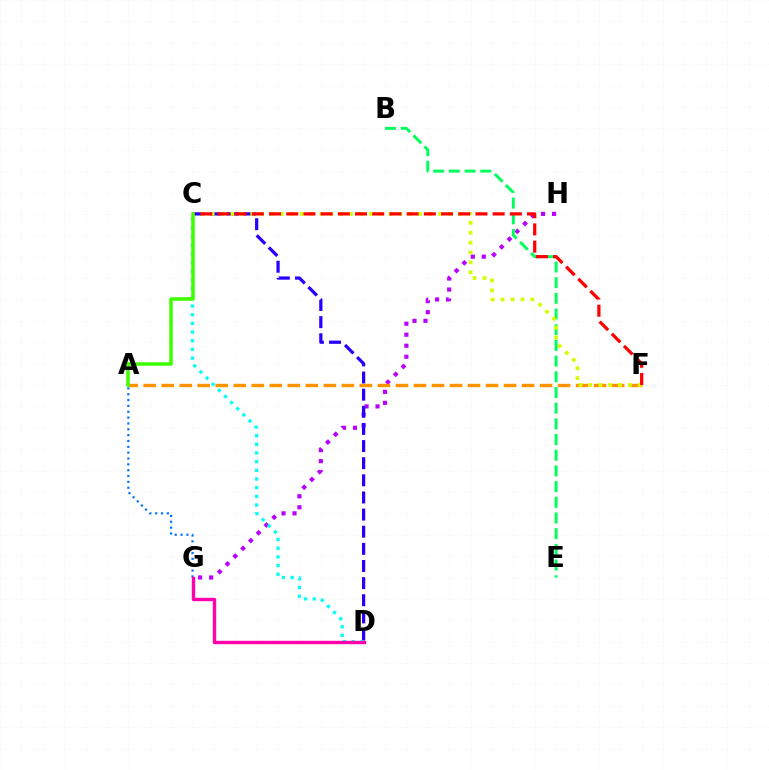{('A', 'G'): [{'color': '#0074ff', 'line_style': 'dotted', 'thickness': 1.59}], ('G', 'H'): [{'color': '#b900ff', 'line_style': 'dotted', 'thickness': 2.99}], ('C', 'D'): [{'color': '#2500ff', 'line_style': 'dashed', 'thickness': 2.33}, {'color': '#00fff6', 'line_style': 'dotted', 'thickness': 2.36}], ('B', 'E'): [{'color': '#00ff5c', 'line_style': 'dashed', 'thickness': 2.13}], ('A', 'F'): [{'color': '#ff9400', 'line_style': 'dashed', 'thickness': 2.45}], ('C', 'F'): [{'color': '#d1ff00', 'line_style': 'dotted', 'thickness': 2.69}, {'color': '#ff0000', 'line_style': 'dashed', 'thickness': 2.34}], ('D', 'G'): [{'color': '#ff00ac', 'line_style': 'solid', 'thickness': 2.43}], ('A', 'C'): [{'color': '#3dff00', 'line_style': 'solid', 'thickness': 2.52}]}